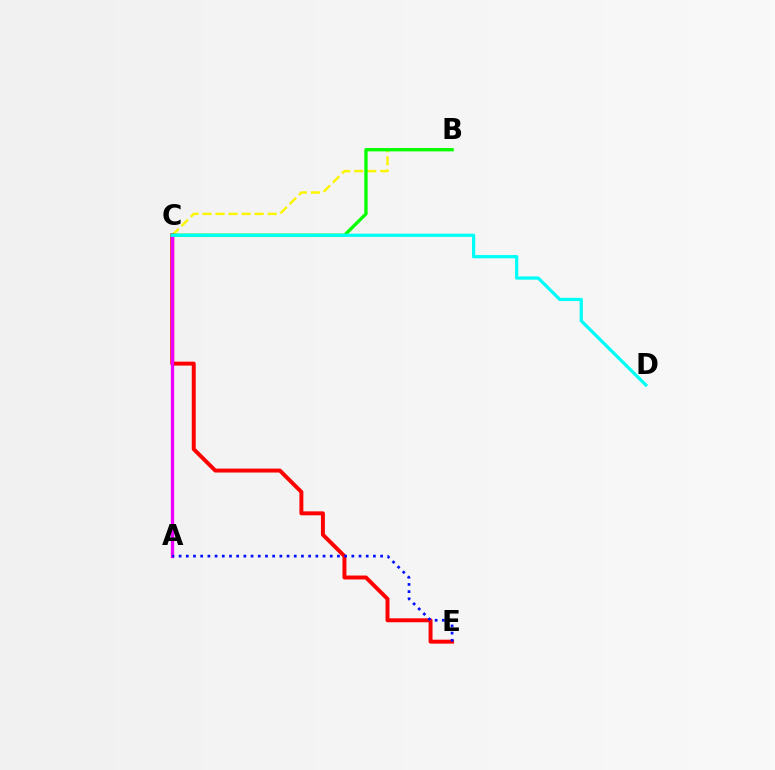{('B', 'C'): [{'color': '#fcf500', 'line_style': 'dashed', 'thickness': 1.77}, {'color': '#08ff00', 'line_style': 'solid', 'thickness': 2.39}], ('C', 'E'): [{'color': '#ff0000', 'line_style': 'solid', 'thickness': 2.84}], ('A', 'C'): [{'color': '#ee00ff', 'line_style': 'solid', 'thickness': 2.36}], ('A', 'E'): [{'color': '#0010ff', 'line_style': 'dotted', 'thickness': 1.96}], ('C', 'D'): [{'color': '#00fff6', 'line_style': 'solid', 'thickness': 2.33}]}